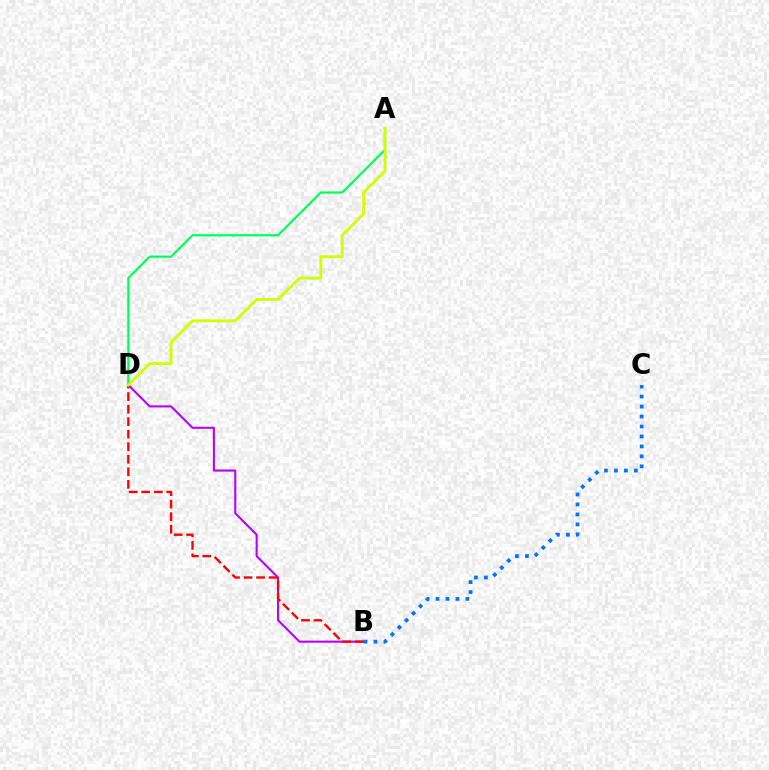{('B', 'D'): [{'color': '#b900ff', 'line_style': 'solid', 'thickness': 1.51}, {'color': '#ff0000', 'line_style': 'dashed', 'thickness': 1.7}], ('B', 'C'): [{'color': '#0074ff', 'line_style': 'dotted', 'thickness': 2.71}], ('A', 'D'): [{'color': '#00ff5c', 'line_style': 'solid', 'thickness': 1.59}, {'color': '#d1ff00', 'line_style': 'solid', 'thickness': 2.06}]}